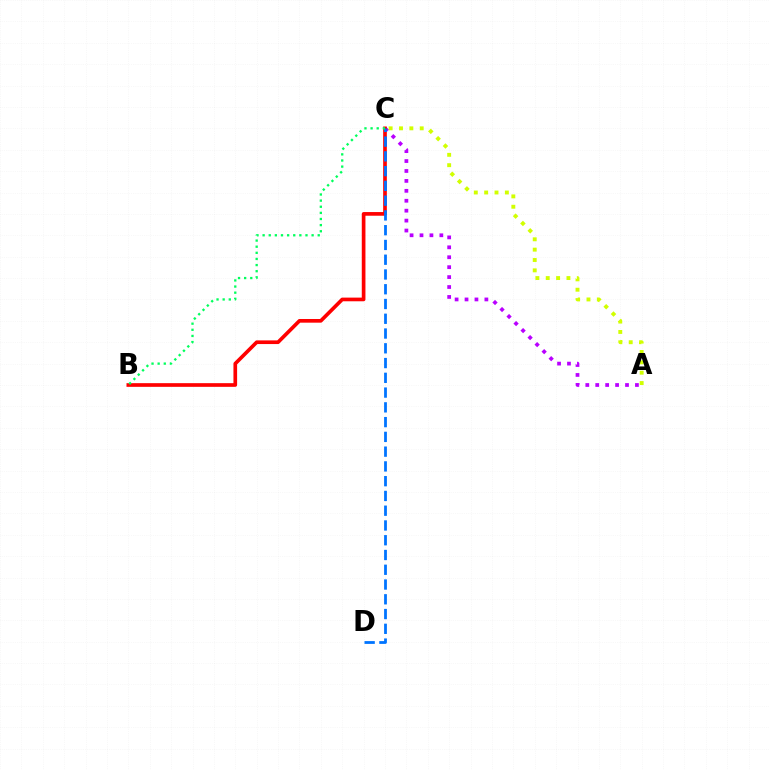{('A', 'C'): [{'color': '#b900ff', 'line_style': 'dotted', 'thickness': 2.7}, {'color': '#d1ff00', 'line_style': 'dotted', 'thickness': 2.81}], ('B', 'C'): [{'color': '#ff0000', 'line_style': 'solid', 'thickness': 2.64}, {'color': '#00ff5c', 'line_style': 'dotted', 'thickness': 1.66}], ('C', 'D'): [{'color': '#0074ff', 'line_style': 'dashed', 'thickness': 2.01}]}